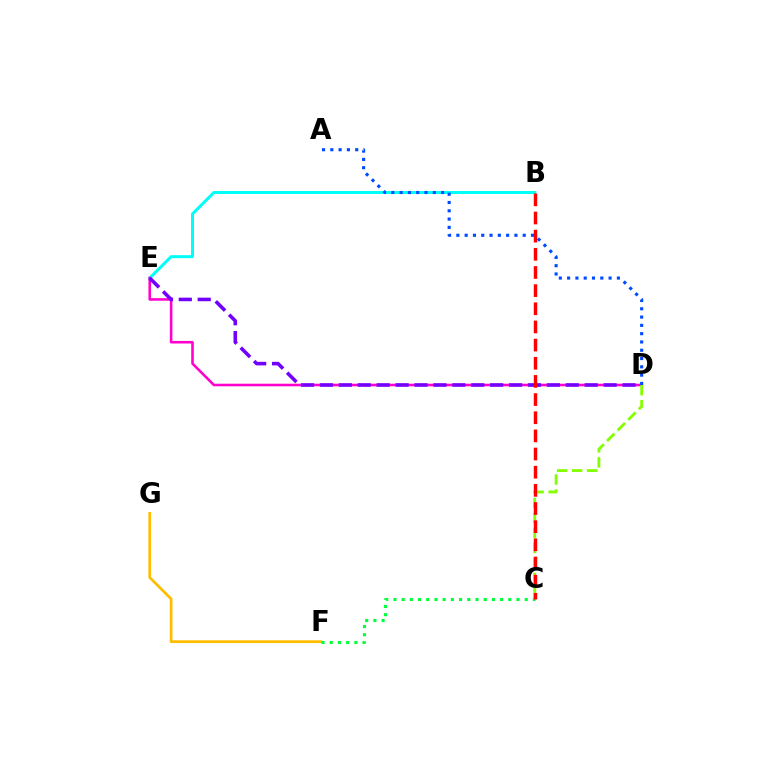{('F', 'G'): [{'color': '#ffbd00', 'line_style': 'solid', 'thickness': 1.97}], ('B', 'E'): [{'color': '#00fff6', 'line_style': 'solid', 'thickness': 2.17}], ('D', 'E'): [{'color': '#ff00cf', 'line_style': 'solid', 'thickness': 1.86}, {'color': '#7200ff', 'line_style': 'dashed', 'thickness': 2.57}], ('C', 'F'): [{'color': '#00ff39', 'line_style': 'dotted', 'thickness': 2.23}], ('C', 'D'): [{'color': '#84ff00', 'line_style': 'dashed', 'thickness': 2.03}], ('A', 'D'): [{'color': '#004bff', 'line_style': 'dotted', 'thickness': 2.25}], ('B', 'C'): [{'color': '#ff0000', 'line_style': 'dashed', 'thickness': 2.47}]}